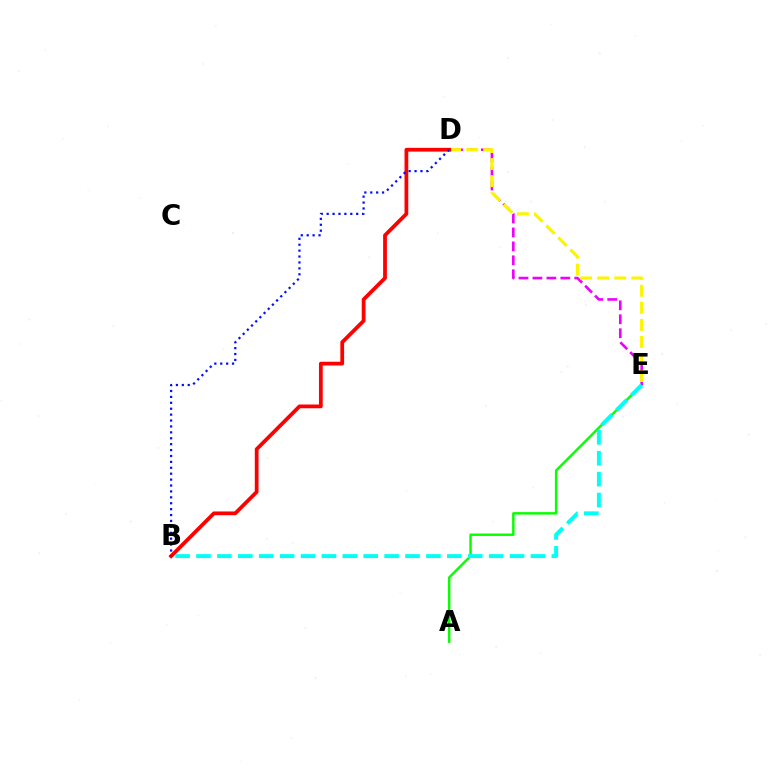{('A', 'E'): [{'color': '#08ff00', 'line_style': 'solid', 'thickness': 1.77}], ('D', 'E'): [{'color': '#ee00ff', 'line_style': 'dashed', 'thickness': 1.89}, {'color': '#fcf500', 'line_style': 'dashed', 'thickness': 2.32}], ('B', 'D'): [{'color': '#ff0000', 'line_style': 'solid', 'thickness': 2.71}, {'color': '#0010ff', 'line_style': 'dotted', 'thickness': 1.6}], ('B', 'E'): [{'color': '#00fff6', 'line_style': 'dashed', 'thickness': 2.84}]}